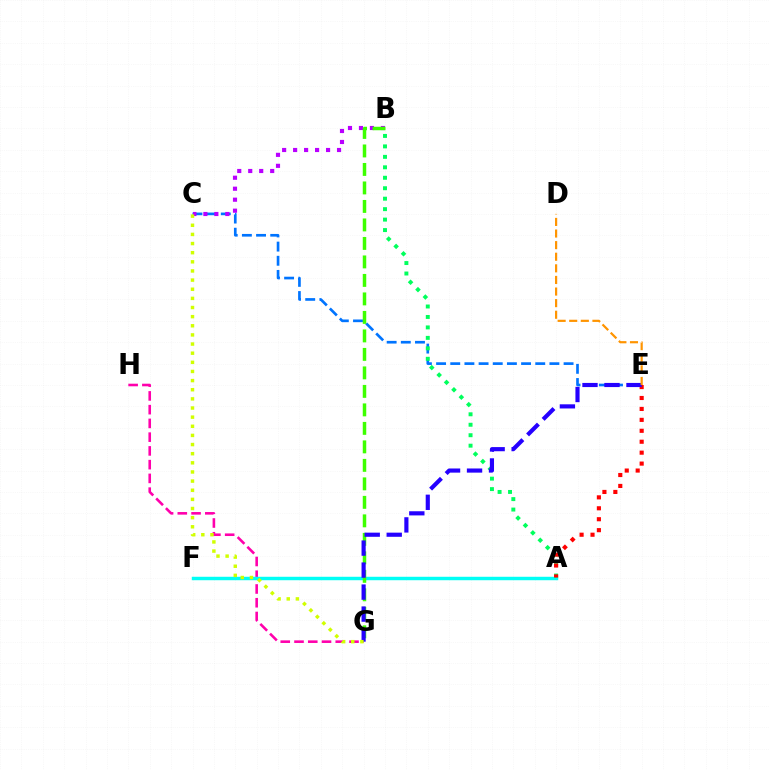{('G', 'H'): [{'color': '#ff00ac', 'line_style': 'dashed', 'thickness': 1.87}], ('A', 'F'): [{'color': '#00fff6', 'line_style': 'solid', 'thickness': 2.48}], ('C', 'E'): [{'color': '#0074ff', 'line_style': 'dashed', 'thickness': 1.92}], ('B', 'C'): [{'color': '#b900ff', 'line_style': 'dotted', 'thickness': 2.98}], ('B', 'G'): [{'color': '#3dff00', 'line_style': 'dashed', 'thickness': 2.51}], ('A', 'B'): [{'color': '#00ff5c', 'line_style': 'dotted', 'thickness': 2.84}], ('A', 'E'): [{'color': '#ff0000', 'line_style': 'dotted', 'thickness': 2.97}], ('E', 'G'): [{'color': '#2500ff', 'line_style': 'dashed', 'thickness': 2.99}], ('D', 'E'): [{'color': '#ff9400', 'line_style': 'dashed', 'thickness': 1.58}], ('C', 'G'): [{'color': '#d1ff00', 'line_style': 'dotted', 'thickness': 2.48}]}